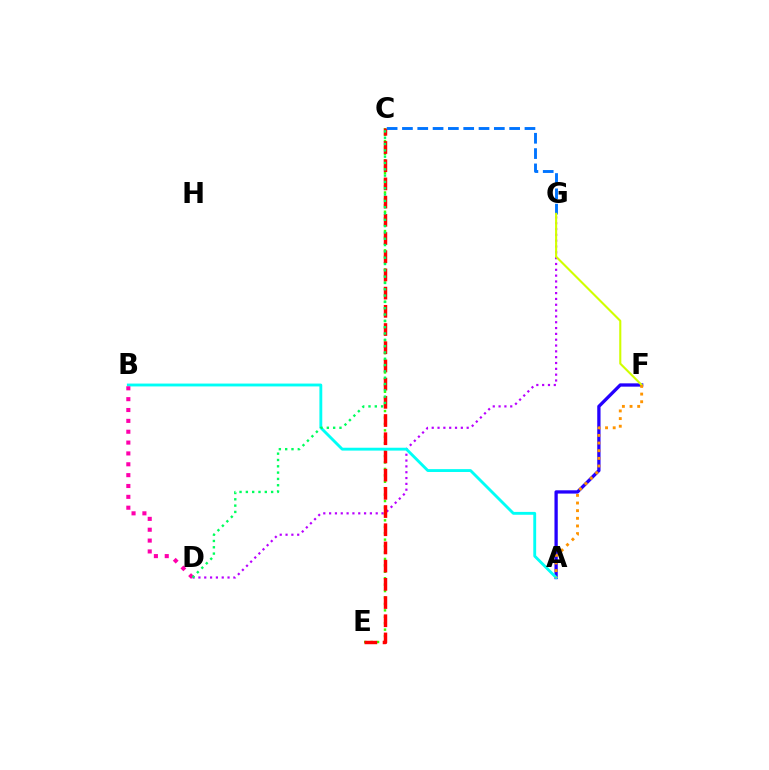{('C', 'E'): [{'color': '#3dff00', 'line_style': 'dotted', 'thickness': 1.75}, {'color': '#ff0000', 'line_style': 'dashed', 'thickness': 2.47}], ('A', 'F'): [{'color': '#2500ff', 'line_style': 'solid', 'thickness': 2.37}, {'color': '#ff9400', 'line_style': 'dotted', 'thickness': 2.08}], ('D', 'G'): [{'color': '#b900ff', 'line_style': 'dotted', 'thickness': 1.58}], ('C', 'G'): [{'color': '#0074ff', 'line_style': 'dashed', 'thickness': 2.08}], ('F', 'G'): [{'color': '#d1ff00', 'line_style': 'solid', 'thickness': 1.51}], ('A', 'B'): [{'color': '#00fff6', 'line_style': 'solid', 'thickness': 2.06}], ('B', 'D'): [{'color': '#ff00ac', 'line_style': 'dotted', 'thickness': 2.95}], ('C', 'D'): [{'color': '#00ff5c', 'line_style': 'dotted', 'thickness': 1.72}]}